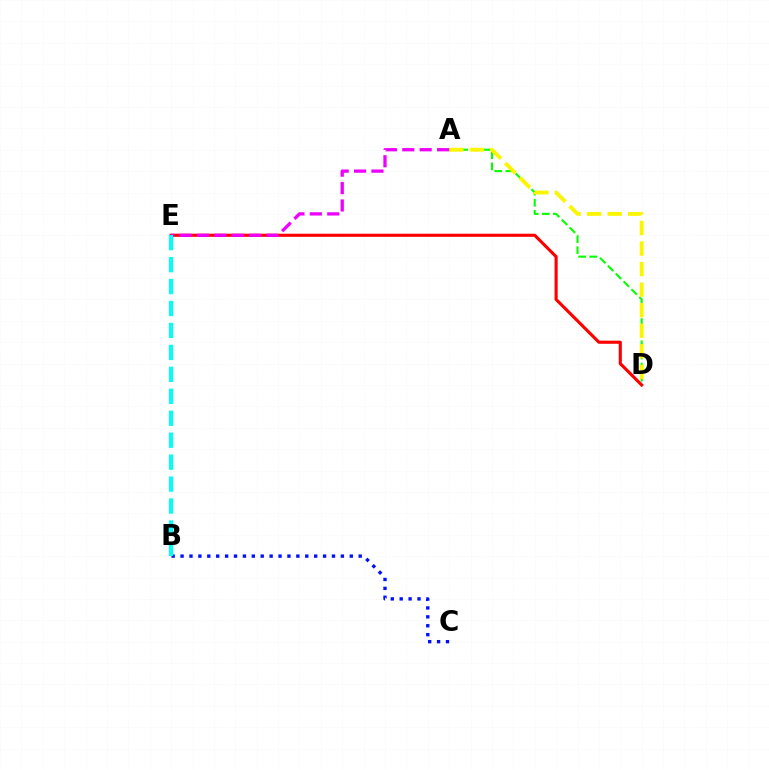{('A', 'D'): [{'color': '#08ff00', 'line_style': 'dashed', 'thickness': 1.51}, {'color': '#fcf500', 'line_style': 'dashed', 'thickness': 2.79}], ('D', 'E'): [{'color': '#ff0000', 'line_style': 'solid', 'thickness': 2.24}], ('B', 'C'): [{'color': '#0010ff', 'line_style': 'dotted', 'thickness': 2.42}], ('A', 'E'): [{'color': '#ee00ff', 'line_style': 'dashed', 'thickness': 2.36}], ('B', 'E'): [{'color': '#00fff6', 'line_style': 'dashed', 'thickness': 2.98}]}